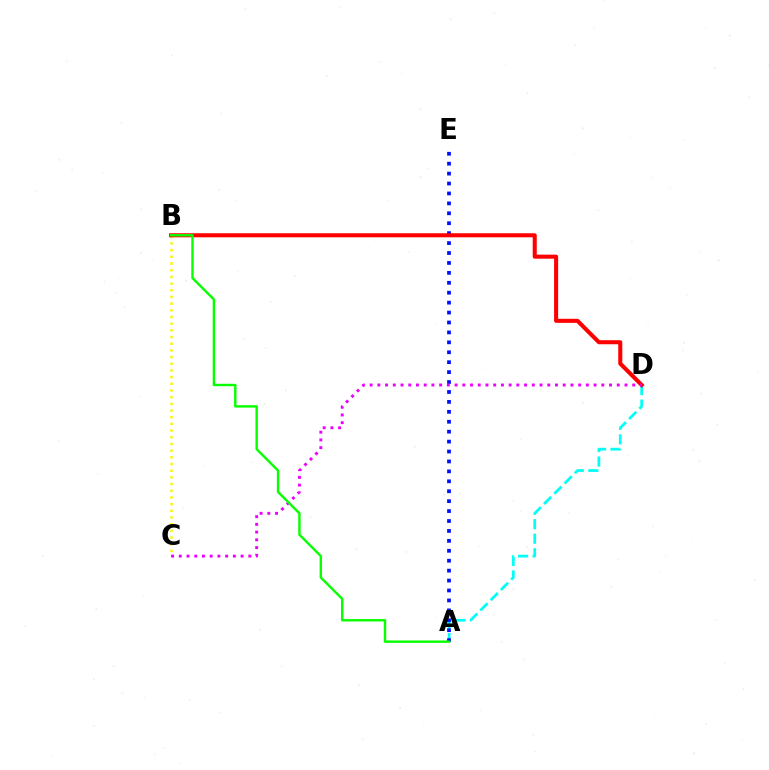{('A', 'D'): [{'color': '#00fff6', 'line_style': 'dashed', 'thickness': 1.97}], ('B', 'C'): [{'color': '#fcf500', 'line_style': 'dotted', 'thickness': 1.82}], ('A', 'E'): [{'color': '#0010ff', 'line_style': 'dotted', 'thickness': 2.7}], ('B', 'D'): [{'color': '#ff0000', 'line_style': 'solid', 'thickness': 2.92}], ('C', 'D'): [{'color': '#ee00ff', 'line_style': 'dotted', 'thickness': 2.1}], ('A', 'B'): [{'color': '#08ff00', 'line_style': 'solid', 'thickness': 1.74}]}